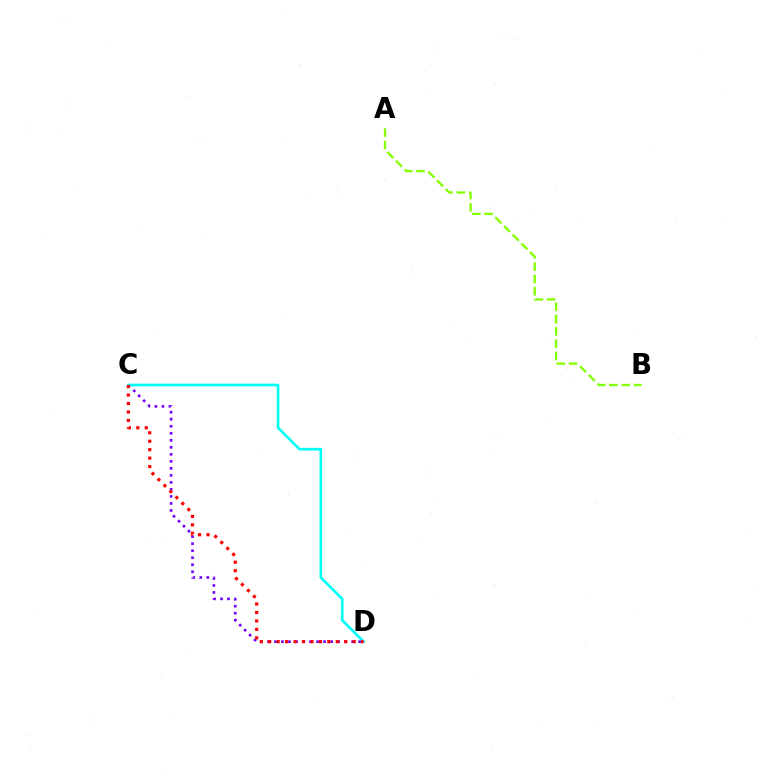{('C', 'D'): [{'color': '#7200ff', 'line_style': 'dotted', 'thickness': 1.91}, {'color': '#00fff6', 'line_style': 'solid', 'thickness': 1.92}, {'color': '#ff0000', 'line_style': 'dotted', 'thickness': 2.3}], ('A', 'B'): [{'color': '#84ff00', 'line_style': 'dashed', 'thickness': 1.67}]}